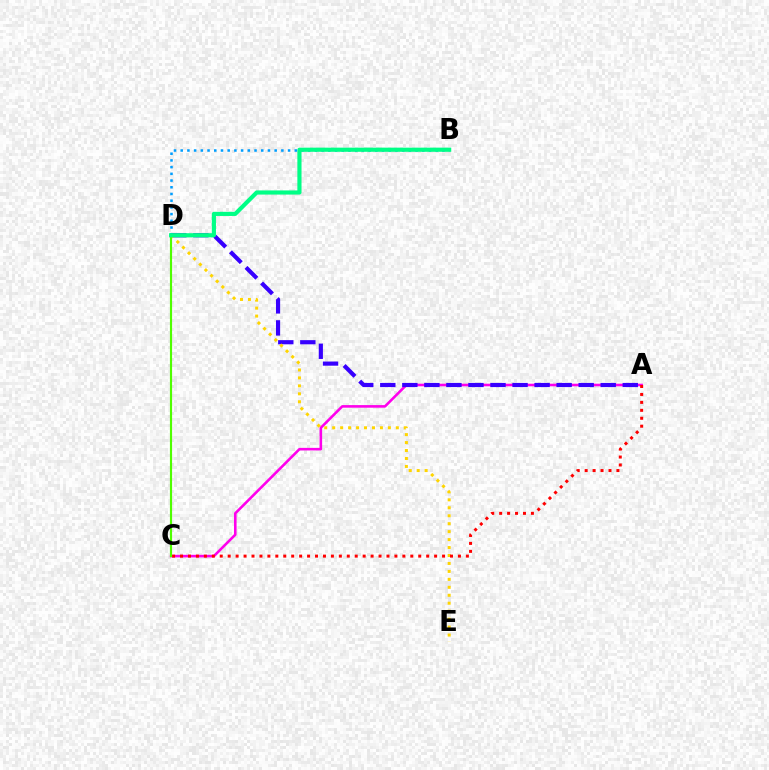{('A', 'C'): [{'color': '#ff00ed', 'line_style': 'solid', 'thickness': 1.87}, {'color': '#ff0000', 'line_style': 'dotted', 'thickness': 2.16}], ('A', 'D'): [{'color': '#3700ff', 'line_style': 'dashed', 'thickness': 2.99}], ('D', 'E'): [{'color': '#ffd500', 'line_style': 'dotted', 'thickness': 2.16}], ('C', 'D'): [{'color': '#4fff00', 'line_style': 'solid', 'thickness': 1.55}], ('B', 'D'): [{'color': '#009eff', 'line_style': 'dotted', 'thickness': 1.82}, {'color': '#00ff86', 'line_style': 'solid', 'thickness': 2.99}]}